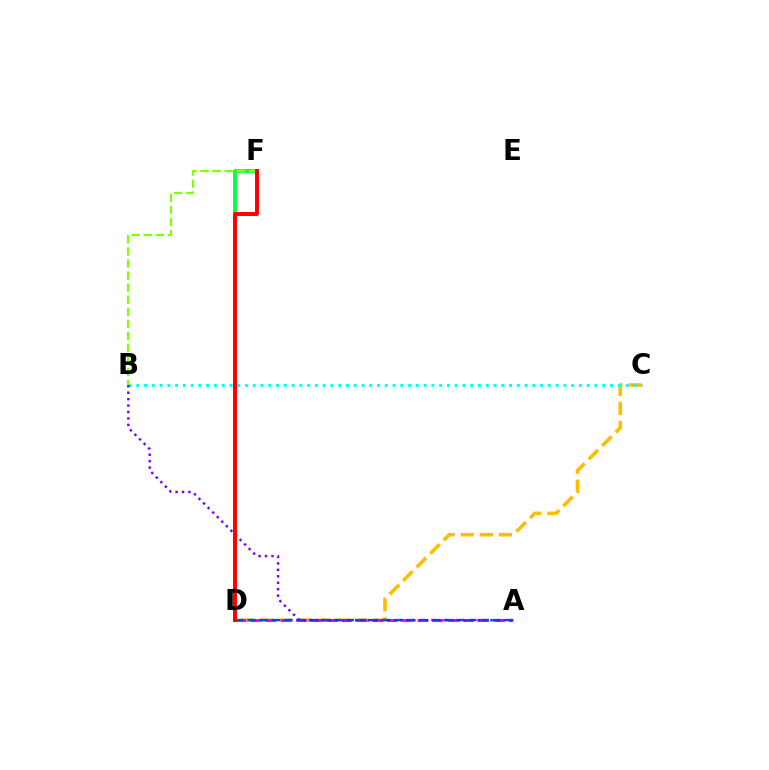{('C', 'D'): [{'color': '#ffbd00', 'line_style': 'dashed', 'thickness': 2.59}], ('B', 'C'): [{'color': '#00fff6', 'line_style': 'dotted', 'thickness': 2.11}], ('D', 'F'): [{'color': '#00ff39', 'line_style': 'solid', 'thickness': 2.73}, {'color': '#ff0000', 'line_style': 'solid', 'thickness': 2.86}], ('A', 'D'): [{'color': '#ff00cf', 'line_style': 'dashed', 'thickness': 2.06}, {'color': '#004bff', 'line_style': 'dashed', 'thickness': 1.67}], ('B', 'F'): [{'color': '#84ff00', 'line_style': 'dashed', 'thickness': 1.64}], ('A', 'B'): [{'color': '#7200ff', 'line_style': 'dotted', 'thickness': 1.75}]}